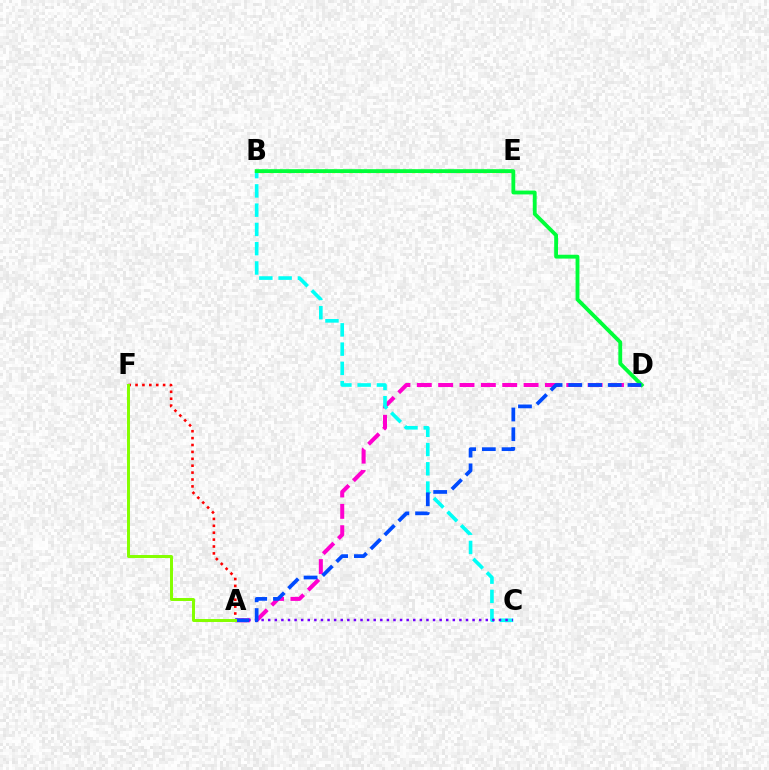{('A', 'F'): [{'color': '#ff0000', 'line_style': 'dotted', 'thickness': 1.87}, {'color': '#84ff00', 'line_style': 'solid', 'thickness': 2.14}], ('A', 'D'): [{'color': '#ff00cf', 'line_style': 'dashed', 'thickness': 2.9}, {'color': '#004bff', 'line_style': 'dashed', 'thickness': 2.68}], ('B', 'C'): [{'color': '#00fff6', 'line_style': 'dashed', 'thickness': 2.62}], ('B', 'E'): [{'color': '#ffbd00', 'line_style': 'dotted', 'thickness': 2.42}], ('B', 'D'): [{'color': '#00ff39', 'line_style': 'solid', 'thickness': 2.77}], ('A', 'C'): [{'color': '#7200ff', 'line_style': 'dotted', 'thickness': 1.79}]}